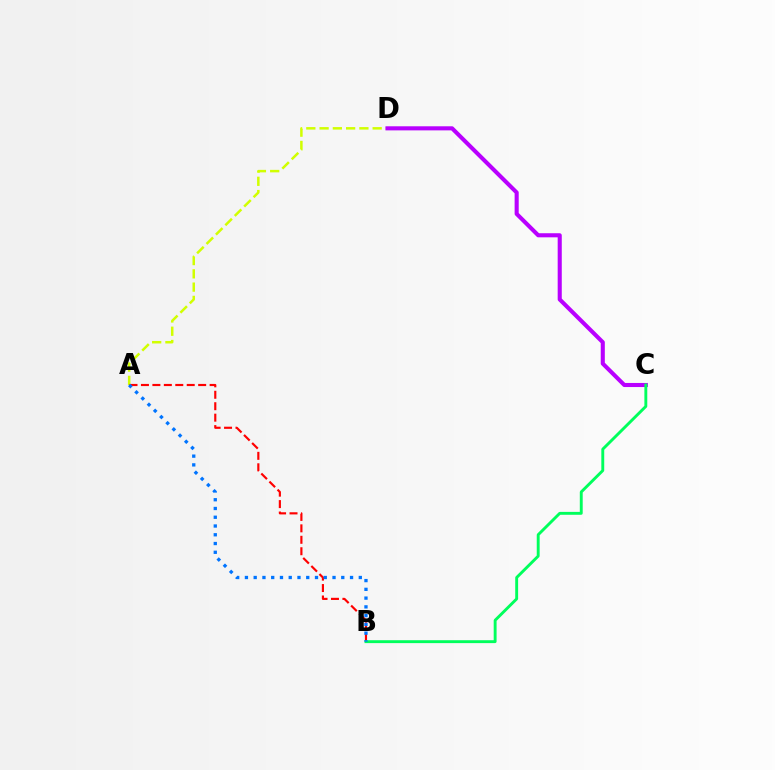{('A', 'D'): [{'color': '#d1ff00', 'line_style': 'dashed', 'thickness': 1.8}], ('A', 'B'): [{'color': '#ff0000', 'line_style': 'dashed', 'thickness': 1.55}, {'color': '#0074ff', 'line_style': 'dotted', 'thickness': 2.38}], ('C', 'D'): [{'color': '#b900ff', 'line_style': 'solid', 'thickness': 2.94}], ('B', 'C'): [{'color': '#00ff5c', 'line_style': 'solid', 'thickness': 2.09}]}